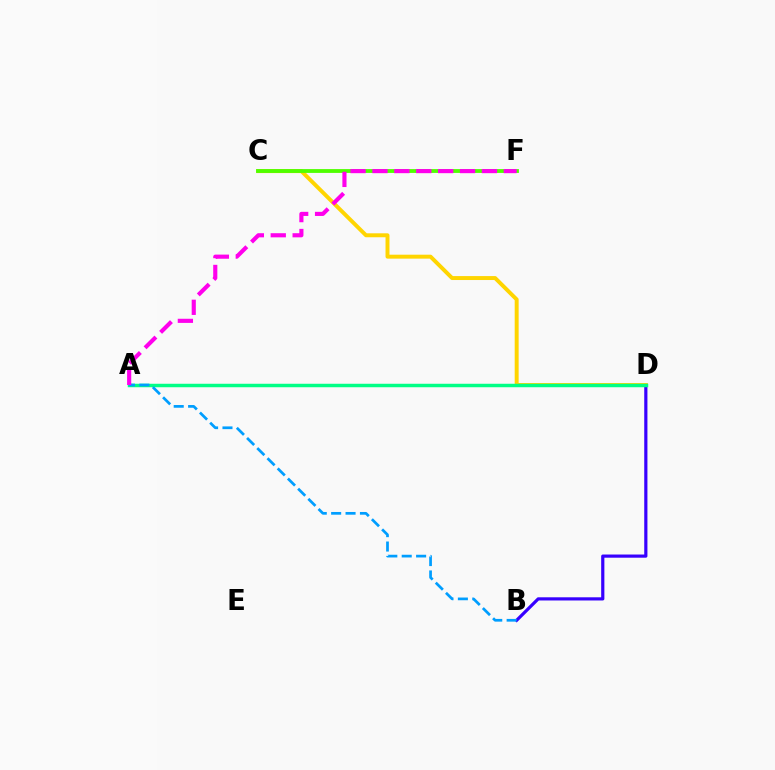{('B', 'D'): [{'color': '#3700ff', 'line_style': 'solid', 'thickness': 2.29}], ('C', 'D'): [{'color': '#ffd500', 'line_style': 'solid', 'thickness': 2.84}], ('C', 'F'): [{'color': '#4fff00', 'line_style': 'solid', 'thickness': 2.75}], ('A', 'D'): [{'color': '#ff0000', 'line_style': 'dotted', 'thickness': 1.86}, {'color': '#00ff86', 'line_style': 'solid', 'thickness': 2.5}], ('A', 'B'): [{'color': '#009eff', 'line_style': 'dashed', 'thickness': 1.96}], ('A', 'F'): [{'color': '#ff00ed', 'line_style': 'dashed', 'thickness': 2.98}]}